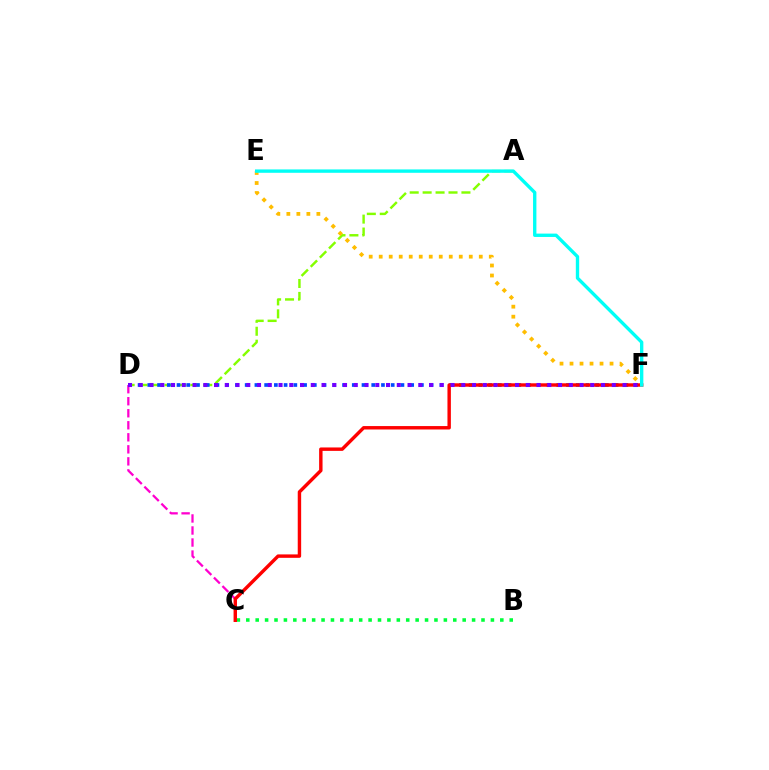{('A', 'D'): [{'color': '#84ff00', 'line_style': 'dashed', 'thickness': 1.76}], ('B', 'C'): [{'color': '#00ff39', 'line_style': 'dotted', 'thickness': 2.56}], ('C', 'D'): [{'color': '#ff00cf', 'line_style': 'dashed', 'thickness': 1.63}], ('E', 'F'): [{'color': '#ffbd00', 'line_style': 'dotted', 'thickness': 2.72}, {'color': '#00fff6', 'line_style': 'solid', 'thickness': 2.42}], ('D', 'F'): [{'color': '#004bff', 'line_style': 'dotted', 'thickness': 2.65}, {'color': '#7200ff', 'line_style': 'dotted', 'thickness': 2.92}], ('C', 'F'): [{'color': '#ff0000', 'line_style': 'solid', 'thickness': 2.46}]}